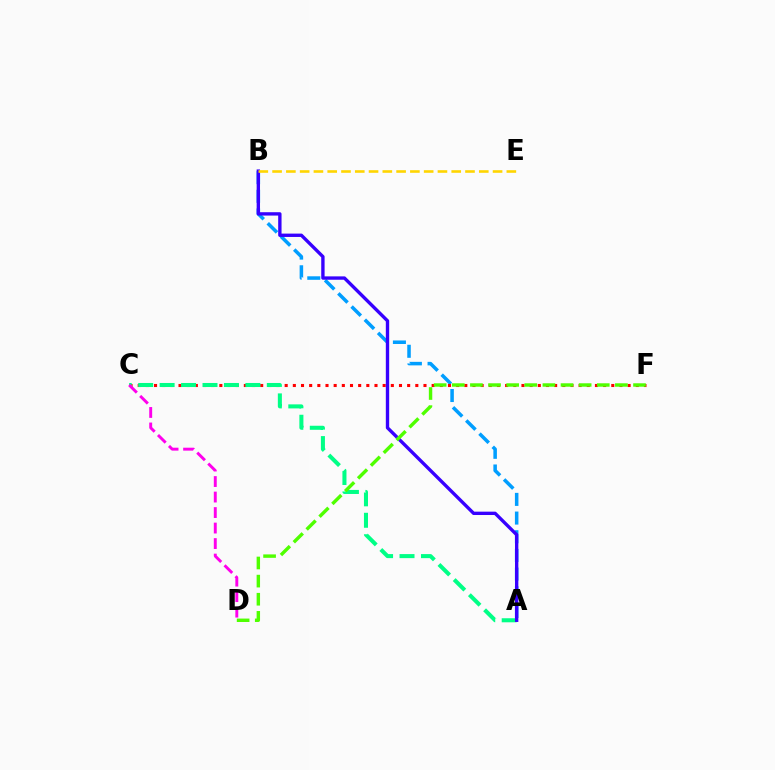{('A', 'B'): [{'color': '#009eff', 'line_style': 'dashed', 'thickness': 2.54}, {'color': '#3700ff', 'line_style': 'solid', 'thickness': 2.42}], ('C', 'F'): [{'color': '#ff0000', 'line_style': 'dotted', 'thickness': 2.22}], ('A', 'C'): [{'color': '#00ff86', 'line_style': 'dashed', 'thickness': 2.91}], ('C', 'D'): [{'color': '#ff00ed', 'line_style': 'dashed', 'thickness': 2.11}], ('D', 'F'): [{'color': '#4fff00', 'line_style': 'dashed', 'thickness': 2.46}], ('B', 'E'): [{'color': '#ffd500', 'line_style': 'dashed', 'thickness': 1.87}]}